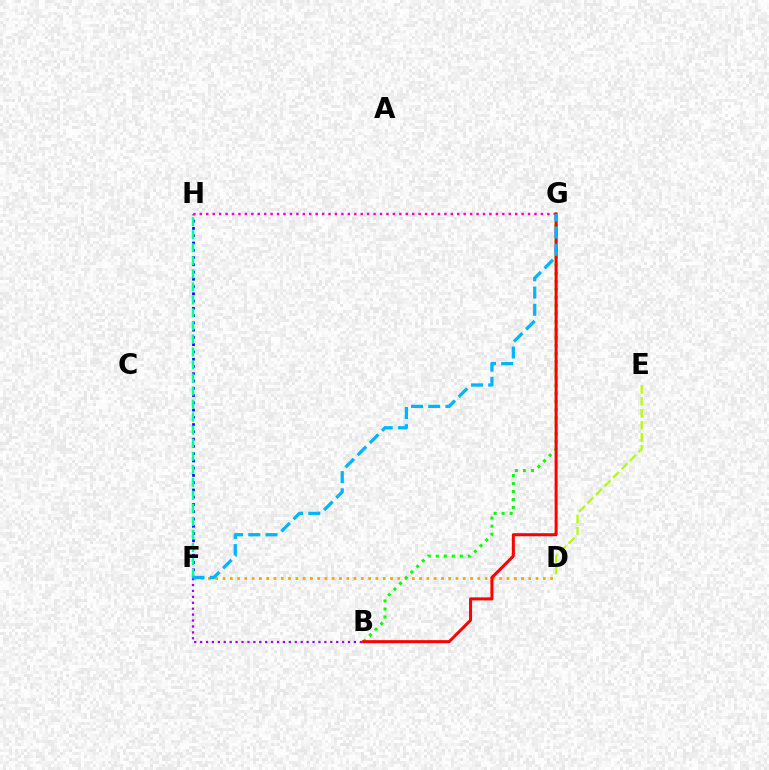{('D', 'F'): [{'color': '#ffa500', 'line_style': 'dotted', 'thickness': 1.98}], ('F', 'H'): [{'color': '#0010ff', 'line_style': 'dotted', 'thickness': 1.97}, {'color': '#00ff9d', 'line_style': 'dashed', 'thickness': 1.77}], ('B', 'F'): [{'color': '#9b00ff', 'line_style': 'dotted', 'thickness': 1.61}], ('B', 'G'): [{'color': '#08ff00', 'line_style': 'dotted', 'thickness': 2.18}, {'color': '#ff0000', 'line_style': 'solid', 'thickness': 2.18}], ('G', 'H'): [{'color': '#ff00bd', 'line_style': 'dotted', 'thickness': 1.75}], ('D', 'E'): [{'color': '#b3ff00', 'line_style': 'dashed', 'thickness': 1.63}], ('F', 'G'): [{'color': '#00b5ff', 'line_style': 'dashed', 'thickness': 2.34}]}